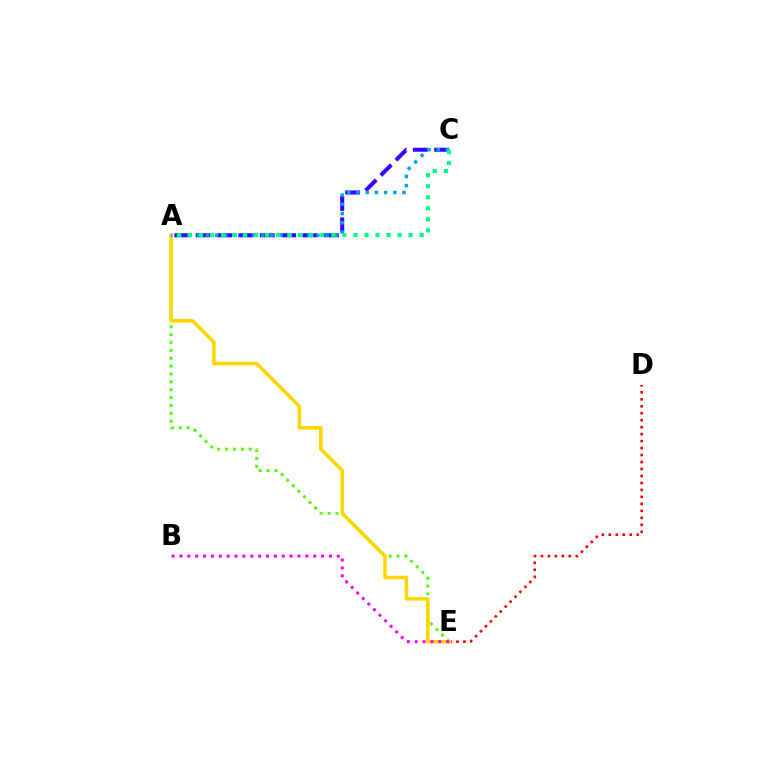{('A', 'E'): [{'color': '#4fff00', 'line_style': 'dotted', 'thickness': 2.14}, {'color': '#ffd500', 'line_style': 'solid', 'thickness': 2.55}], ('D', 'E'): [{'color': '#ff0000', 'line_style': 'dotted', 'thickness': 1.89}], ('A', 'C'): [{'color': '#3700ff', 'line_style': 'dashed', 'thickness': 2.9}, {'color': '#009eff', 'line_style': 'dotted', 'thickness': 2.5}, {'color': '#00ff86', 'line_style': 'dotted', 'thickness': 3.0}], ('B', 'E'): [{'color': '#ff00ed', 'line_style': 'dotted', 'thickness': 2.14}]}